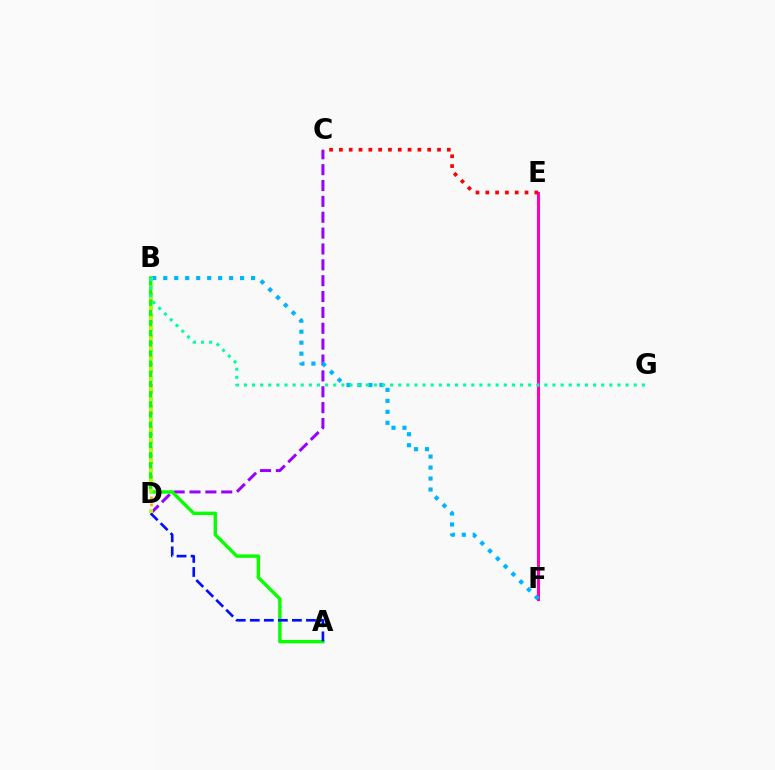{('C', 'D'): [{'color': '#9b00ff', 'line_style': 'dashed', 'thickness': 2.16}], ('B', 'D'): [{'color': '#ffa500', 'line_style': 'dotted', 'thickness': 1.91}, {'color': '#b3ff00', 'line_style': 'dotted', 'thickness': 2.76}], ('E', 'F'): [{'color': '#ff00bd', 'line_style': 'solid', 'thickness': 2.18}], ('B', 'F'): [{'color': '#00b5ff', 'line_style': 'dotted', 'thickness': 2.98}], ('A', 'B'): [{'color': '#08ff00', 'line_style': 'solid', 'thickness': 2.44}], ('A', 'D'): [{'color': '#0010ff', 'line_style': 'dashed', 'thickness': 1.91}], ('C', 'E'): [{'color': '#ff0000', 'line_style': 'dotted', 'thickness': 2.67}], ('B', 'G'): [{'color': '#00ff9d', 'line_style': 'dotted', 'thickness': 2.21}]}